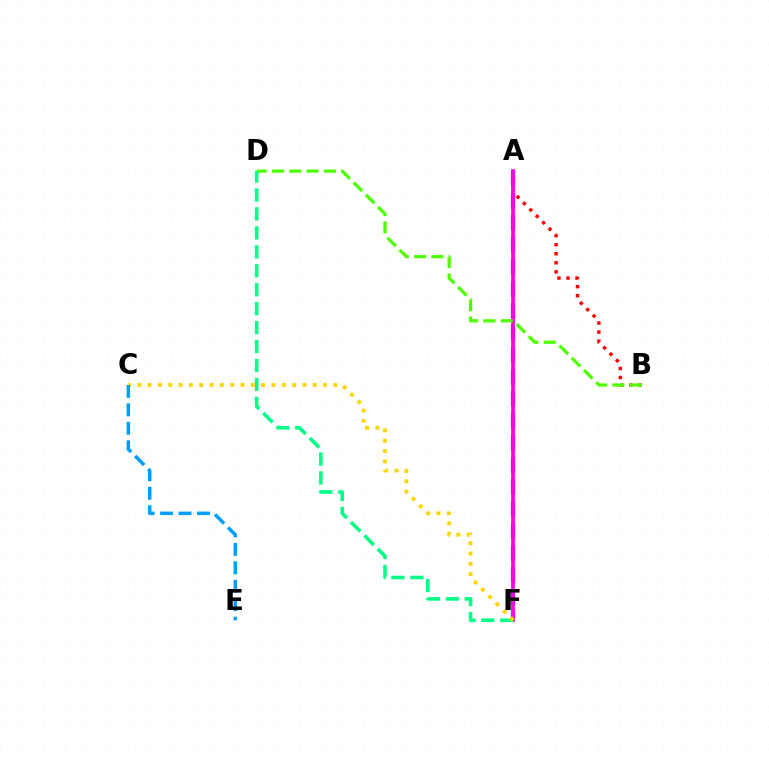{('A', 'B'): [{'color': '#ff0000', 'line_style': 'dotted', 'thickness': 2.46}], ('A', 'F'): [{'color': '#3700ff', 'line_style': 'dashed', 'thickness': 2.99}, {'color': '#ff00ed', 'line_style': 'solid', 'thickness': 2.71}], ('B', 'D'): [{'color': '#4fff00', 'line_style': 'dashed', 'thickness': 2.35}], ('D', 'F'): [{'color': '#00ff86', 'line_style': 'dashed', 'thickness': 2.57}], ('C', 'F'): [{'color': '#ffd500', 'line_style': 'dotted', 'thickness': 2.8}], ('C', 'E'): [{'color': '#009eff', 'line_style': 'dashed', 'thickness': 2.51}]}